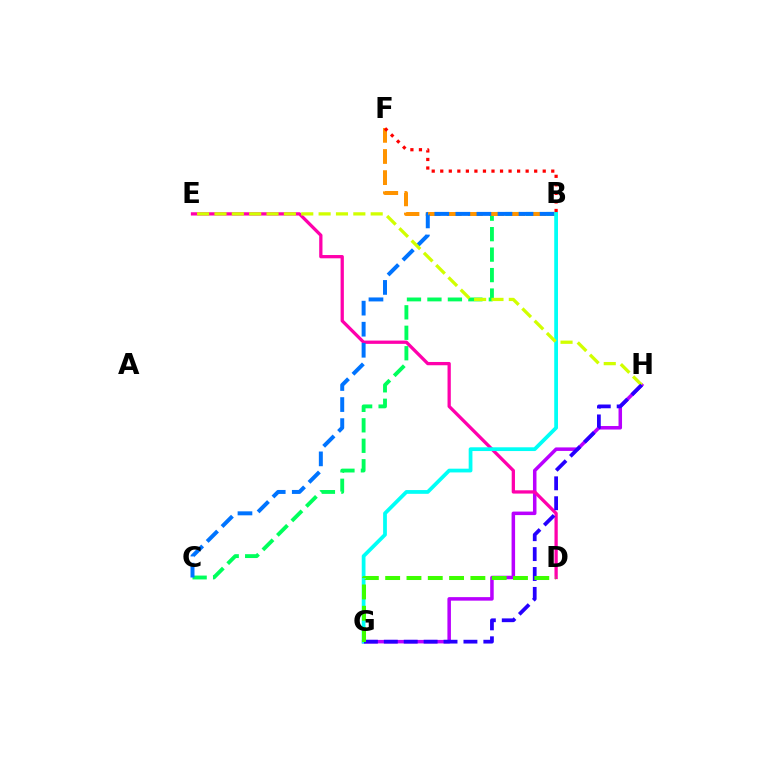{('B', 'C'): [{'color': '#00ff5c', 'line_style': 'dashed', 'thickness': 2.78}, {'color': '#0074ff', 'line_style': 'dashed', 'thickness': 2.86}], ('G', 'H'): [{'color': '#b900ff', 'line_style': 'solid', 'thickness': 2.53}, {'color': '#2500ff', 'line_style': 'dashed', 'thickness': 2.7}], ('D', 'E'): [{'color': '#ff00ac', 'line_style': 'solid', 'thickness': 2.36}], ('B', 'F'): [{'color': '#ff9400', 'line_style': 'dashed', 'thickness': 2.87}, {'color': '#ff0000', 'line_style': 'dotted', 'thickness': 2.32}], ('B', 'G'): [{'color': '#00fff6', 'line_style': 'solid', 'thickness': 2.7}], ('E', 'H'): [{'color': '#d1ff00', 'line_style': 'dashed', 'thickness': 2.36}], ('D', 'G'): [{'color': '#3dff00', 'line_style': 'dashed', 'thickness': 2.89}]}